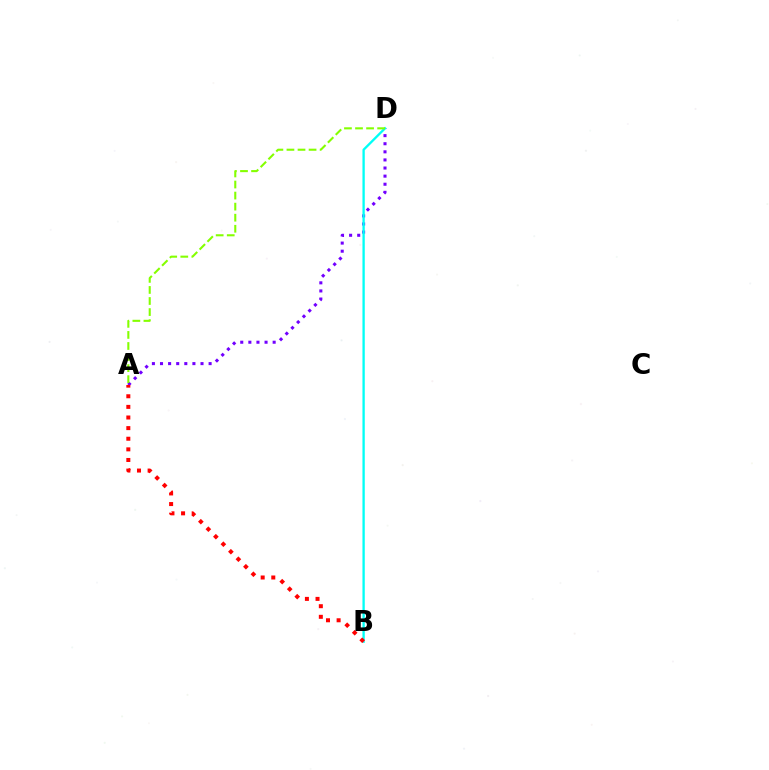{('A', 'D'): [{'color': '#7200ff', 'line_style': 'dotted', 'thickness': 2.2}, {'color': '#84ff00', 'line_style': 'dashed', 'thickness': 1.5}], ('B', 'D'): [{'color': '#00fff6', 'line_style': 'solid', 'thickness': 1.67}], ('A', 'B'): [{'color': '#ff0000', 'line_style': 'dotted', 'thickness': 2.89}]}